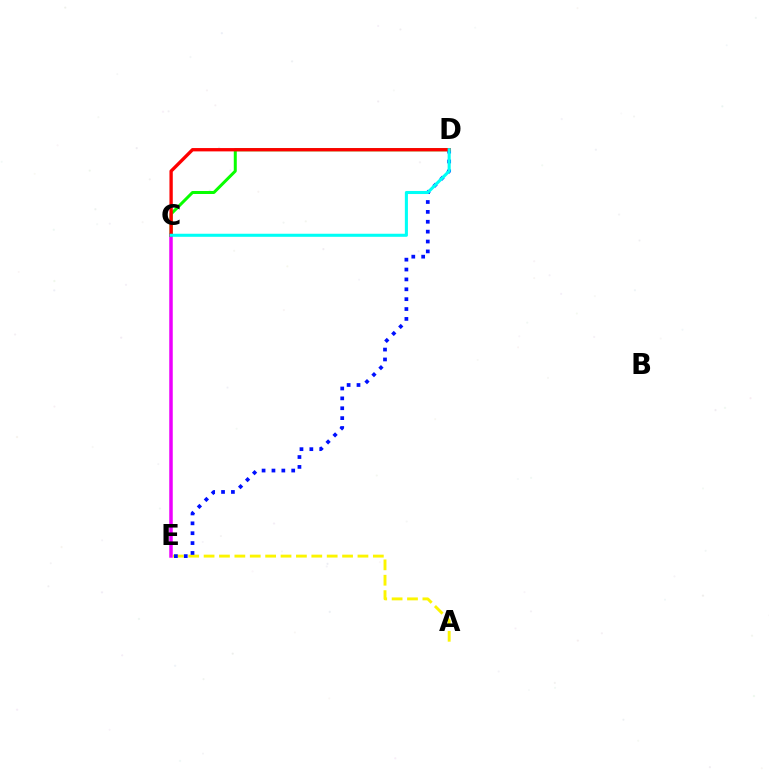{('C', 'E'): [{'color': '#ee00ff', 'line_style': 'solid', 'thickness': 2.52}], ('C', 'D'): [{'color': '#08ff00', 'line_style': 'solid', 'thickness': 2.16}, {'color': '#ff0000', 'line_style': 'solid', 'thickness': 2.4}, {'color': '#00fff6', 'line_style': 'solid', 'thickness': 2.21}], ('A', 'E'): [{'color': '#fcf500', 'line_style': 'dashed', 'thickness': 2.09}], ('D', 'E'): [{'color': '#0010ff', 'line_style': 'dotted', 'thickness': 2.68}]}